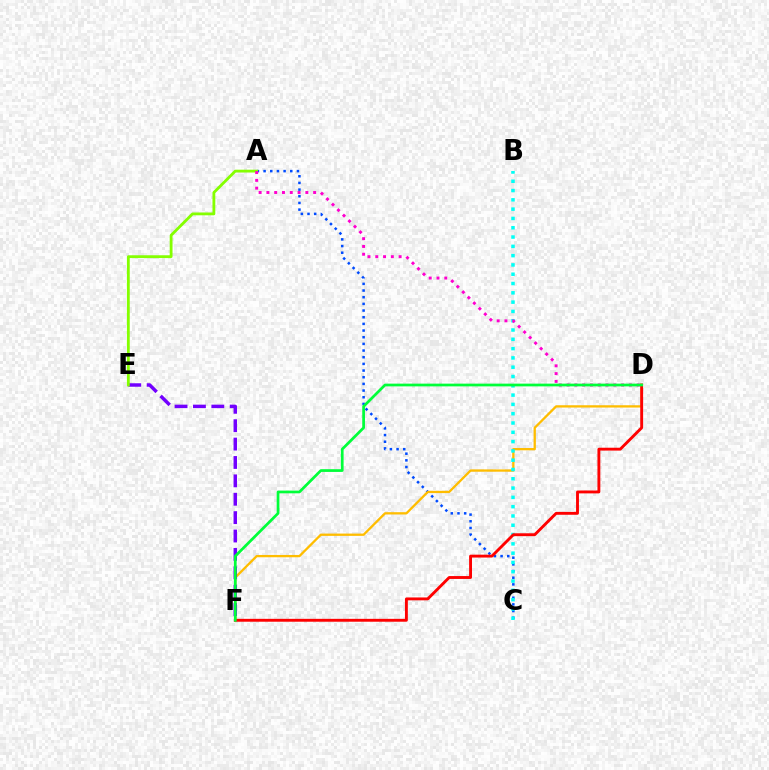{('A', 'C'): [{'color': '#004bff', 'line_style': 'dotted', 'thickness': 1.81}], ('D', 'F'): [{'color': '#ffbd00', 'line_style': 'solid', 'thickness': 1.66}, {'color': '#ff0000', 'line_style': 'solid', 'thickness': 2.07}, {'color': '#00ff39', 'line_style': 'solid', 'thickness': 1.97}], ('B', 'C'): [{'color': '#00fff6', 'line_style': 'dotted', 'thickness': 2.53}], ('E', 'F'): [{'color': '#7200ff', 'line_style': 'dashed', 'thickness': 2.5}], ('A', 'E'): [{'color': '#84ff00', 'line_style': 'solid', 'thickness': 2.03}], ('A', 'D'): [{'color': '#ff00cf', 'line_style': 'dotted', 'thickness': 2.12}]}